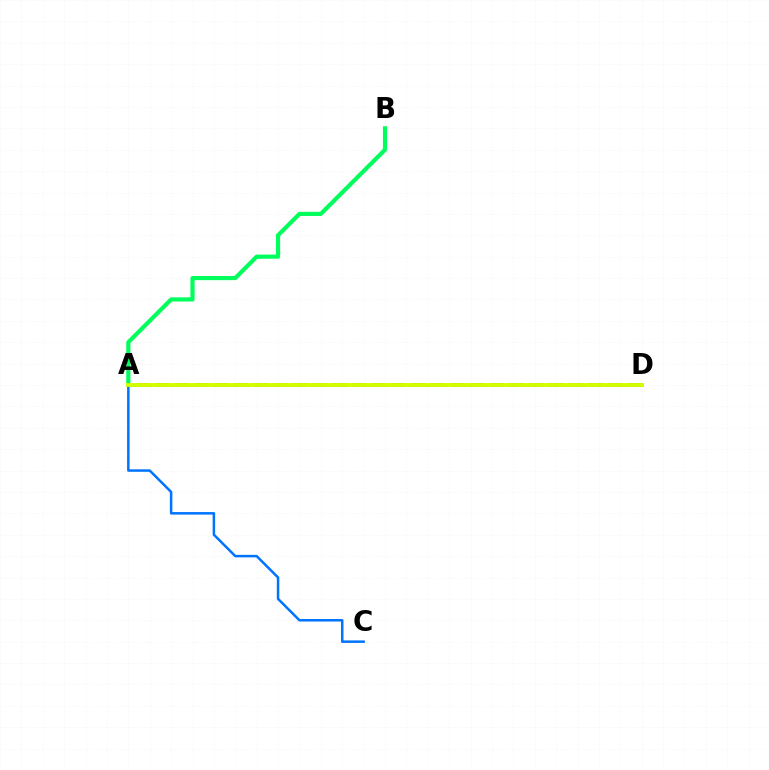{('A', 'B'): [{'color': '#00ff5c', 'line_style': 'solid', 'thickness': 3.0}], ('A', 'C'): [{'color': '#0074ff', 'line_style': 'solid', 'thickness': 1.8}], ('A', 'D'): [{'color': '#b900ff', 'line_style': 'dashed', 'thickness': 1.9}, {'color': '#ff0000', 'line_style': 'dashed', 'thickness': 2.68}, {'color': '#d1ff00', 'line_style': 'solid', 'thickness': 2.8}]}